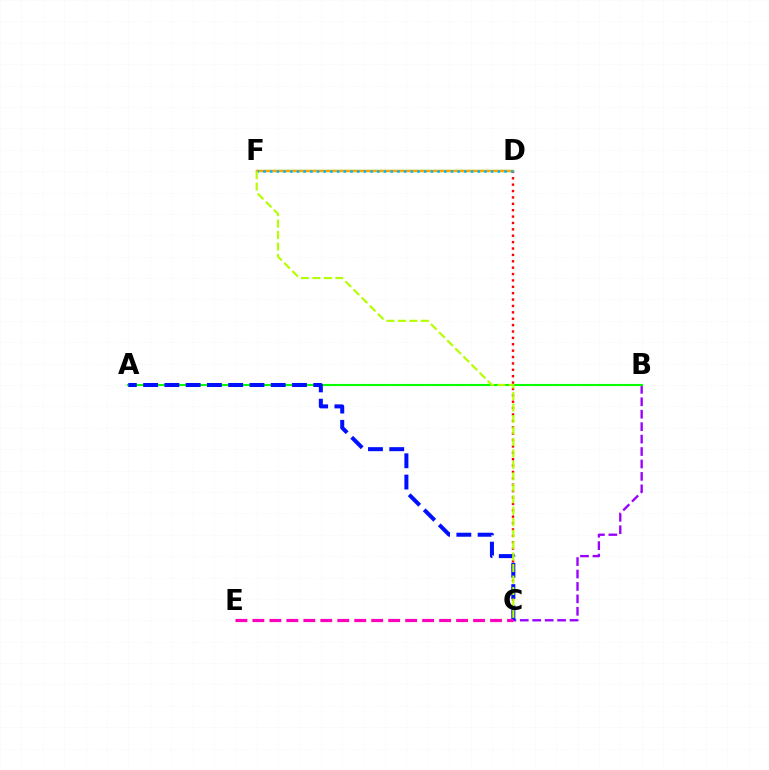{('B', 'C'): [{'color': '#9b00ff', 'line_style': 'dashed', 'thickness': 1.69}], ('D', 'F'): [{'color': '#00ff9d', 'line_style': 'solid', 'thickness': 1.56}, {'color': '#ffa500', 'line_style': 'solid', 'thickness': 1.75}, {'color': '#00b5ff', 'line_style': 'dotted', 'thickness': 1.82}], ('C', 'D'): [{'color': '#ff0000', 'line_style': 'dotted', 'thickness': 1.73}], ('A', 'B'): [{'color': '#08ff00', 'line_style': 'solid', 'thickness': 1.51}], ('A', 'C'): [{'color': '#0010ff', 'line_style': 'dashed', 'thickness': 2.89}], ('C', 'E'): [{'color': '#ff00bd', 'line_style': 'dashed', 'thickness': 2.31}], ('C', 'F'): [{'color': '#b3ff00', 'line_style': 'dashed', 'thickness': 1.56}]}